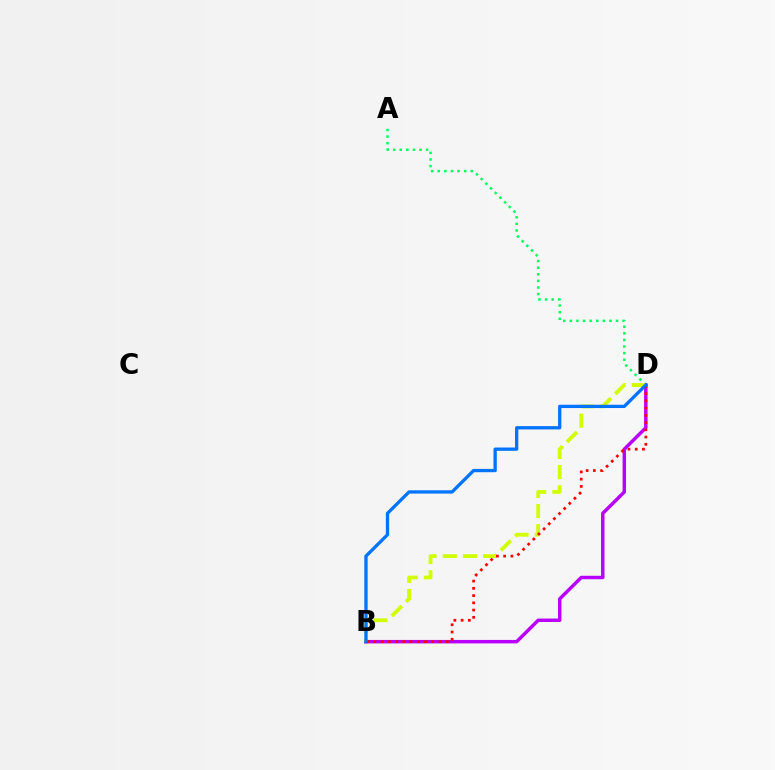{('B', 'D'): [{'color': '#b900ff', 'line_style': 'solid', 'thickness': 2.49}, {'color': '#d1ff00', 'line_style': 'dashed', 'thickness': 2.74}, {'color': '#ff0000', 'line_style': 'dotted', 'thickness': 1.97}, {'color': '#0074ff', 'line_style': 'solid', 'thickness': 2.37}], ('A', 'D'): [{'color': '#00ff5c', 'line_style': 'dotted', 'thickness': 1.79}]}